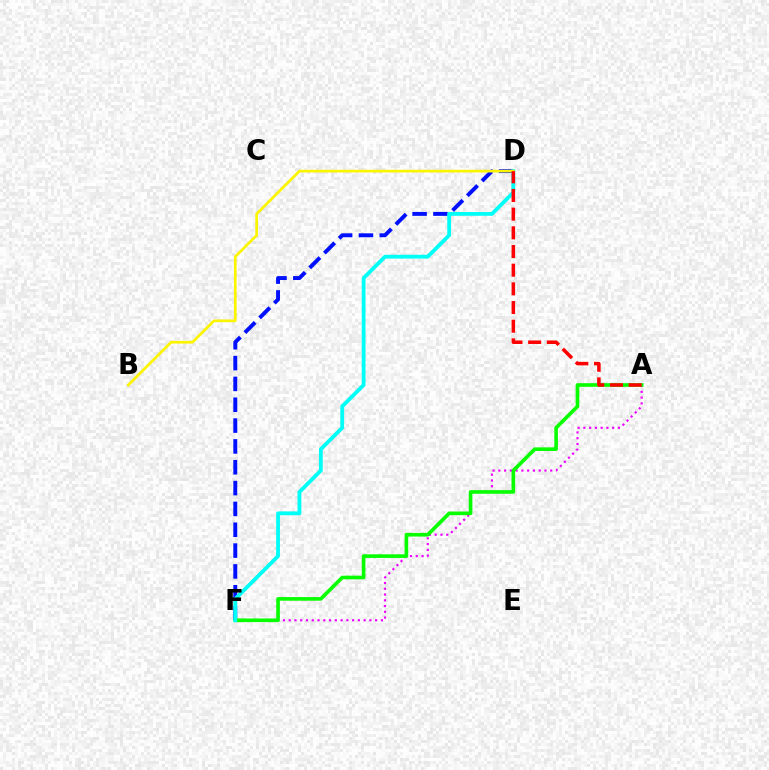{('D', 'F'): [{'color': '#0010ff', 'line_style': 'dashed', 'thickness': 2.83}, {'color': '#00fff6', 'line_style': 'solid', 'thickness': 2.75}], ('A', 'F'): [{'color': '#ee00ff', 'line_style': 'dotted', 'thickness': 1.57}, {'color': '#08ff00', 'line_style': 'solid', 'thickness': 2.62}], ('B', 'D'): [{'color': '#fcf500', 'line_style': 'solid', 'thickness': 1.95}], ('A', 'D'): [{'color': '#ff0000', 'line_style': 'dashed', 'thickness': 2.54}]}